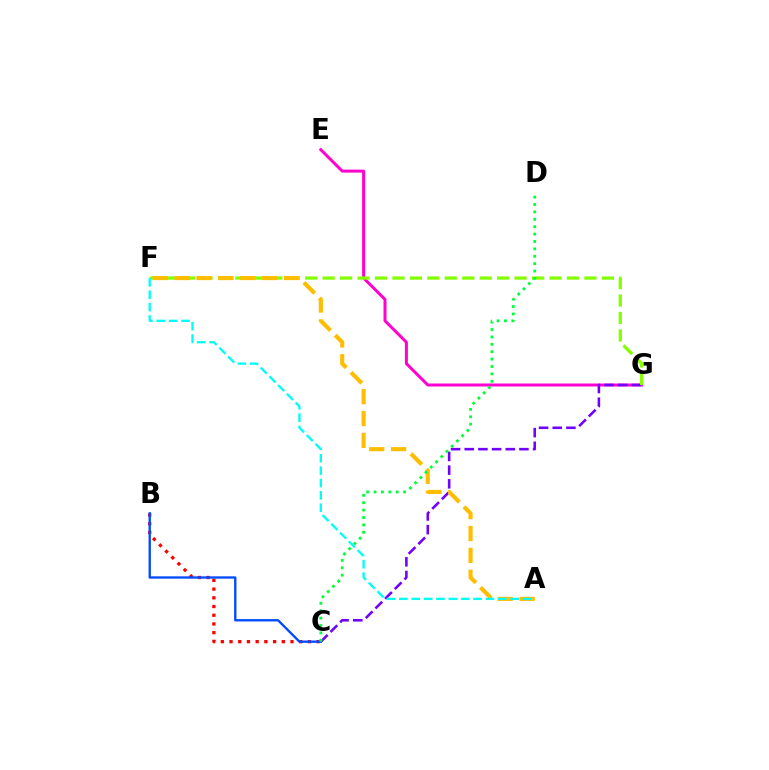{('E', 'G'): [{'color': '#ff00cf', 'line_style': 'solid', 'thickness': 2.15}], ('C', 'G'): [{'color': '#7200ff', 'line_style': 'dashed', 'thickness': 1.86}], ('B', 'C'): [{'color': '#ff0000', 'line_style': 'dotted', 'thickness': 2.37}, {'color': '#004bff', 'line_style': 'solid', 'thickness': 1.69}], ('F', 'G'): [{'color': '#84ff00', 'line_style': 'dashed', 'thickness': 2.37}], ('A', 'F'): [{'color': '#ffbd00', 'line_style': 'dashed', 'thickness': 2.97}, {'color': '#00fff6', 'line_style': 'dashed', 'thickness': 1.68}], ('C', 'D'): [{'color': '#00ff39', 'line_style': 'dotted', 'thickness': 2.01}]}